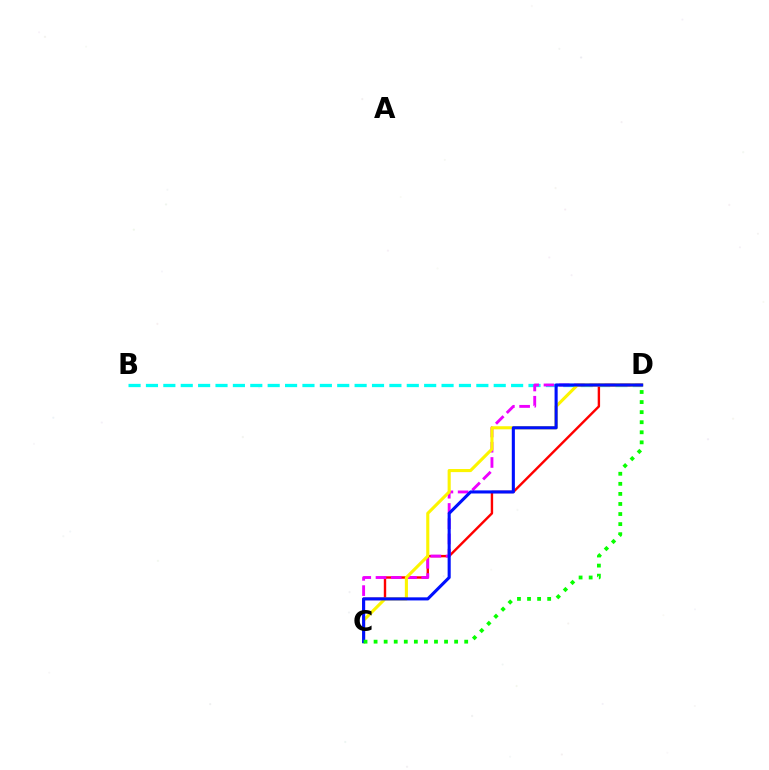{('B', 'D'): [{'color': '#00fff6', 'line_style': 'dashed', 'thickness': 2.36}], ('C', 'D'): [{'color': '#ff0000', 'line_style': 'solid', 'thickness': 1.73}, {'color': '#ee00ff', 'line_style': 'dashed', 'thickness': 2.07}, {'color': '#fcf500', 'line_style': 'solid', 'thickness': 2.23}, {'color': '#0010ff', 'line_style': 'solid', 'thickness': 2.23}, {'color': '#08ff00', 'line_style': 'dotted', 'thickness': 2.74}]}